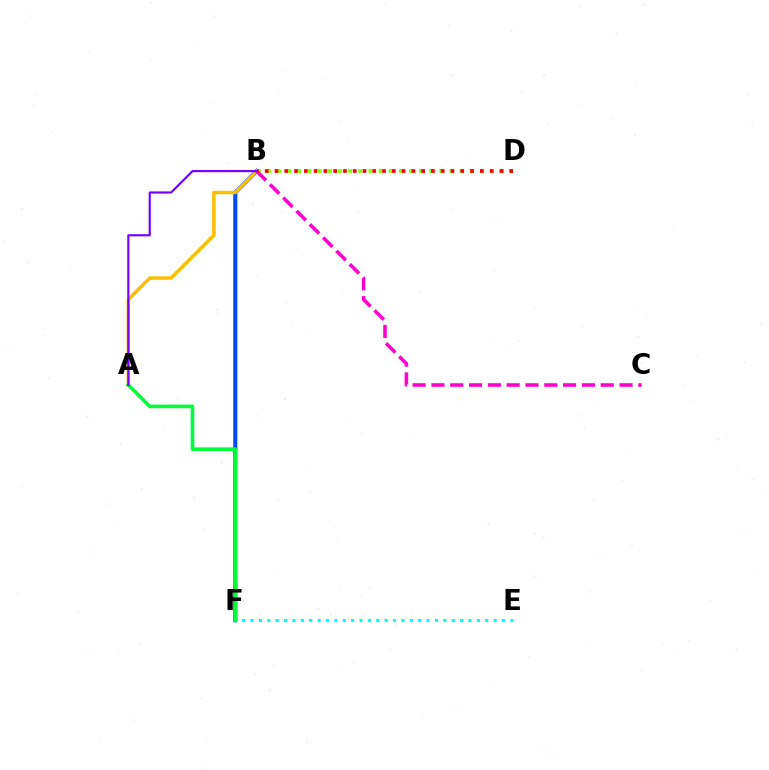{('B', 'F'): [{'color': '#004bff', 'line_style': 'solid', 'thickness': 2.94}], ('A', 'B'): [{'color': '#ffbd00', 'line_style': 'solid', 'thickness': 2.51}, {'color': '#7200ff', 'line_style': 'solid', 'thickness': 1.55}], ('E', 'F'): [{'color': '#00fff6', 'line_style': 'dotted', 'thickness': 2.28}], ('B', 'D'): [{'color': '#84ff00', 'line_style': 'dotted', 'thickness': 2.75}, {'color': '#ff0000', 'line_style': 'dotted', 'thickness': 2.66}], ('B', 'C'): [{'color': '#ff00cf', 'line_style': 'dashed', 'thickness': 2.55}], ('A', 'F'): [{'color': '#00ff39', 'line_style': 'solid', 'thickness': 2.6}]}